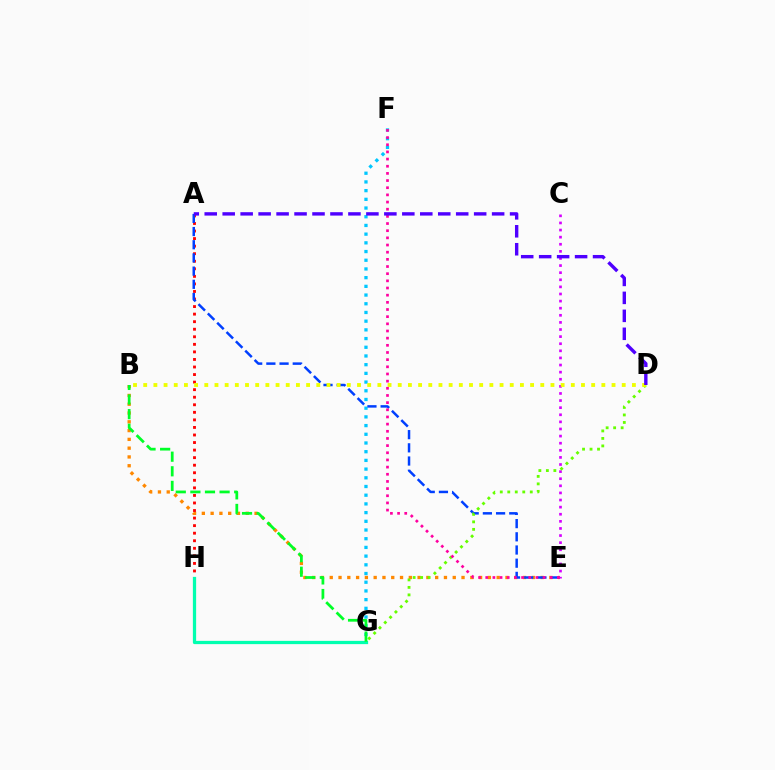{('B', 'E'): [{'color': '#ff8800', 'line_style': 'dotted', 'thickness': 2.39}], ('A', 'H'): [{'color': '#ff0000', 'line_style': 'dotted', 'thickness': 2.05}], ('F', 'G'): [{'color': '#00c7ff', 'line_style': 'dotted', 'thickness': 2.36}], ('A', 'E'): [{'color': '#003fff', 'line_style': 'dashed', 'thickness': 1.79}], ('G', 'H'): [{'color': '#00ffaf', 'line_style': 'solid', 'thickness': 2.34}], ('C', 'E'): [{'color': '#d600ff', 'line_style': 'dotted', 'thickness': 1.93}], ('D', 'G'): [{'color': '#66ff00', 'line_style': 'dotted', 'thickness': 2.04}], ('B', 'D'): [{'color': '#eeff00', 'line_style': 'dotted', 'thickness': 2.77}], ('E', 'F'): [{'color': '#ff00a0', 'line_style': 'dotted', 'thickness': 1.95}], ('B', 'G'): [{'color': '#00ff27', 'line_style': 'dashed', 'thickness': 1.98}], ('A', 'D'): [{'color': '#4f00ff', 'line_style': 'dashed', 'thickness': 2.44}]}